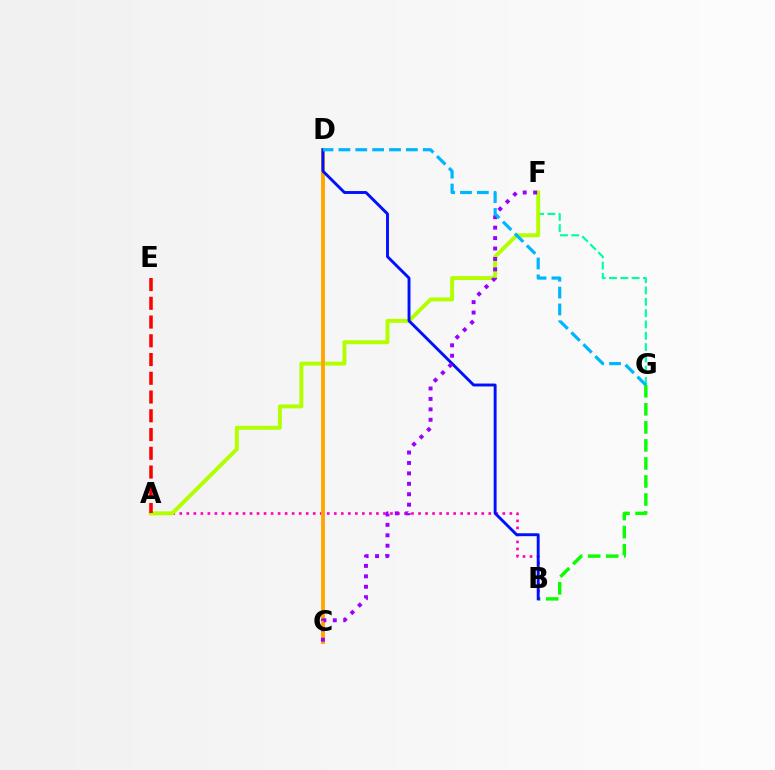{('B', 'G'): [{'color': '#08ff00', 'line_style': 'dashed', 'thickness': 2.45}], ('A', 'B'): [{'color': '#ff00bd', 'line_style': 'dotted', 'thickness': 1.91}], ('F', 'G'): [{'color': '#00ff9d', 'line_style': 'dashed', 'thickness': 1.54}], ('A', 'F'): [{'color': '#b3ff00', 'line_style': 'solid', 'thickness': 2.83}], ('A', 'E'): [{'color': '#ff0000', 'line_style': 'dashed', 'thickness': 2.55}], ('C', 'D'): [{'color': '#ffa500', 'line_style': 'solid', 'thickness': 2.77}], ('B', 'D'): [{'color': '#0010ff', 'line_style': 'solid', 'thickness': 2.09}], ('C', 'F'): [{'color': '#9b00ff', 'line_style': 'dotted', 'thickness': 2.83}], ('D', 'G'): [{'color': '#00b5ff', 'line_style': 'dashed', 'thickness': 2.29}]}